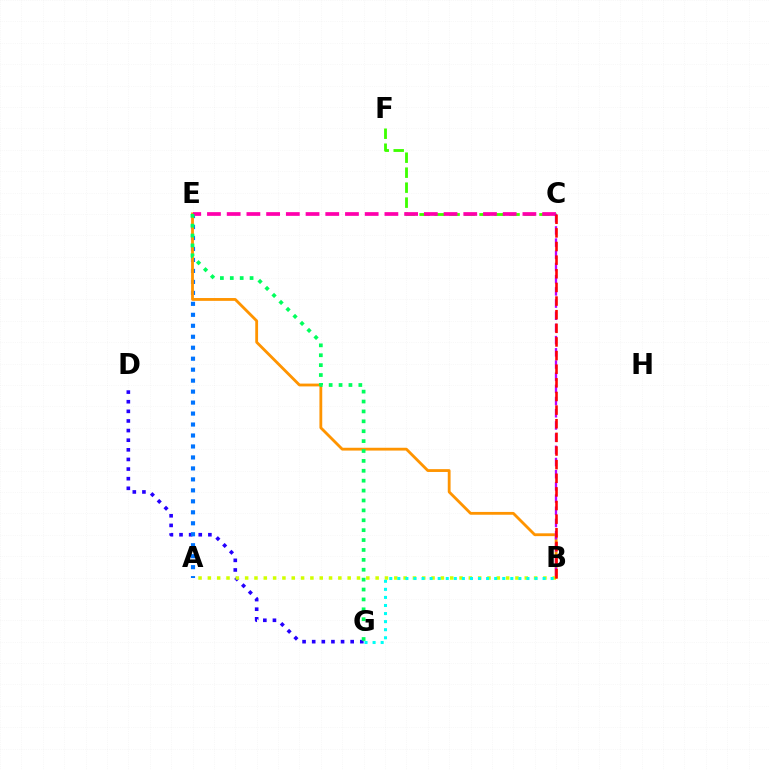{('D', 'G'): [{'color': '#2500ff', 'line_style': 'dotted', 'thickness': 2.61}], ('A', 'E'): [{'color': '#0074ff', 'line_style': 'dotted', 'thickness': 2.98}], ('A', 'B'): [{'color': '#d1ff00', 'line_style': 'dotted', 'thickness': 2.53}], ('B', 'E'): [{'color': '#ff9400', 'line_style': 'solid', 'thickness': 2.03}], ('C', 'F'): [{'color': '#3dff00', 'line_style': 'dashed', 'thickness': 2.04}], ('C', 'E'): [{'color': '#ff00ac', 'line_style': 'dashed', 'thickness': 2.68}], ('E', 'G'): [{'color': '#00ff5c', 'line_style': 'dotted', 'thickness': 2.69}], ('B', 'G'): [{'color': '#00fff6', 'line_style': 'dotted', 'thickness': 2.19}], ('B', 'C'): [{'color': '#b900ff', 'line_style': 'dashed', 'thickness': 1.66}, {'color': '#ff0000', 'line_style': 'dashed', 'thickness': 1.85}]}